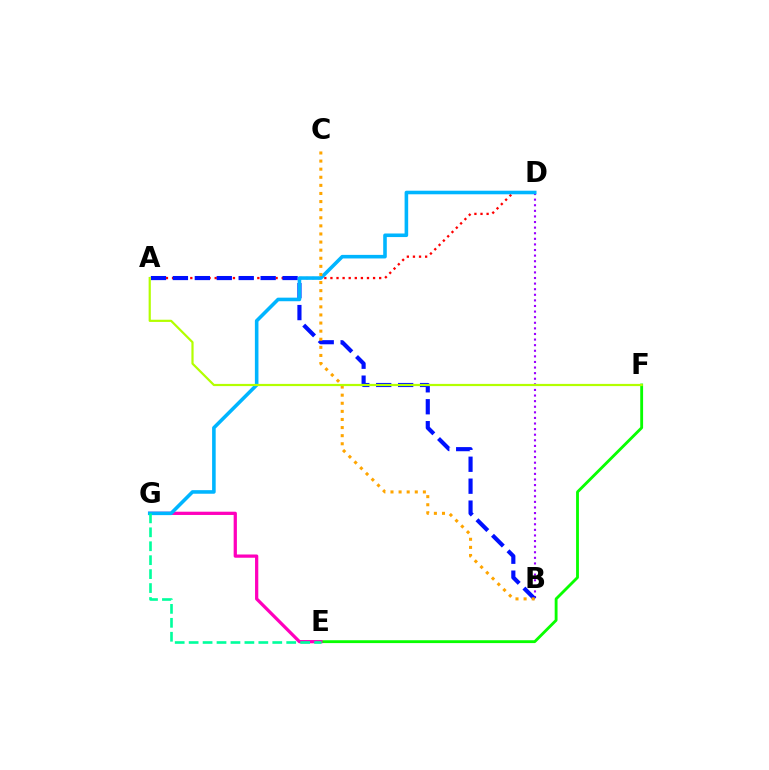{('A', 'D'): [{'color': '#ff0000', 'line_style': 'dotted', 'thickness': 1.66}], ('B', 'D'): [{'color': '#9b00ff', 'line_style': 'dotted', 'thickness': 1.52}], ('A', 'B'): [{'color': '#0010ff', 'line_style': 'dashed', 'thickness': 2.98}], ('E', 'F'): [{'color': '#08ff00', 'line_style': 'solid', 'thickness': 2.05}], ('E', 'G'): [{'color': '#ff00bd', 'line_style': 'solid', 'thickness': 2.34}, {'color': '#00ff9d', 'line_style': 'dashed', 'thickness': 1.89}], ('D', 'G'): [{'color': '#00b5ff', 'line_style': 'solid', 'thickness': 2.58}], ('B', 'C'): [{'color': '#ffa500', 'line_style': 'dotted', 'thickness': 2.2}], ('A', 'F'): [{'color': '#b3ff00', 'line_style': 'solid', 'thickness': 1.58}]}